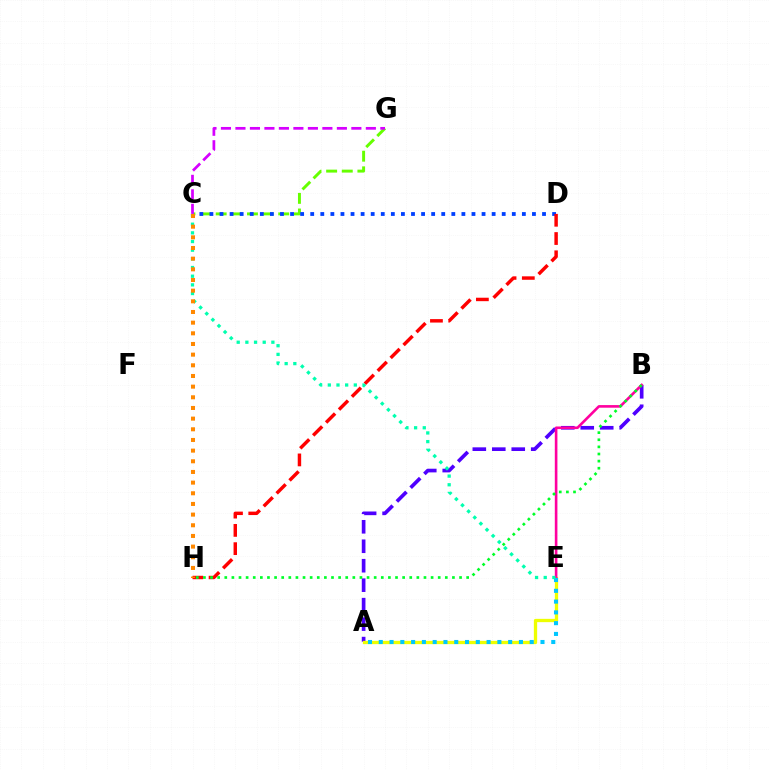{('C', 'G'): [{'color': '#66ff00', 'line_style': 'dashed', 'thickness': 2.12}, {'color': '#d600ff', 'line_style': 'dashed', 'thickness': 1.97}], ('A', 'B'): [{'color': '#4f00ff', 'line_style': 'dashed', 'thickness': 2.64}], ('A', 'E'): [{'color': '#eeff00', 'line_style': 'solid', 'thickness': 2.38}, {'color': '#00c7ff', 'line_style': 'dotted', 'thickness': 2.93}], ('B', 'E'): [{'color': '#ff00a0', 'line_style': 'solid', 'thickness': 1.88}], ('C', 'D'): [{'color': '#003fff', 'line_style': 'dotted', 'thickness': 2.74}], ('D', 'H'): [{'color': '#ff0000', 'line_style': 'dashed', 'thickness': 2.48}], ('C', 'E'): [{'color': '#00ffaf', 'line_style': 'dotted', 'thickness': 2.36}], ('C', 'H'): [{'color': '#ff8800', 'line_style': 'dotted', 'thickness': 2.9}], ('B', 'H'): [{'color': '#00ff27', 'line_style': 'dotted', 'thickness': 1.93}]}